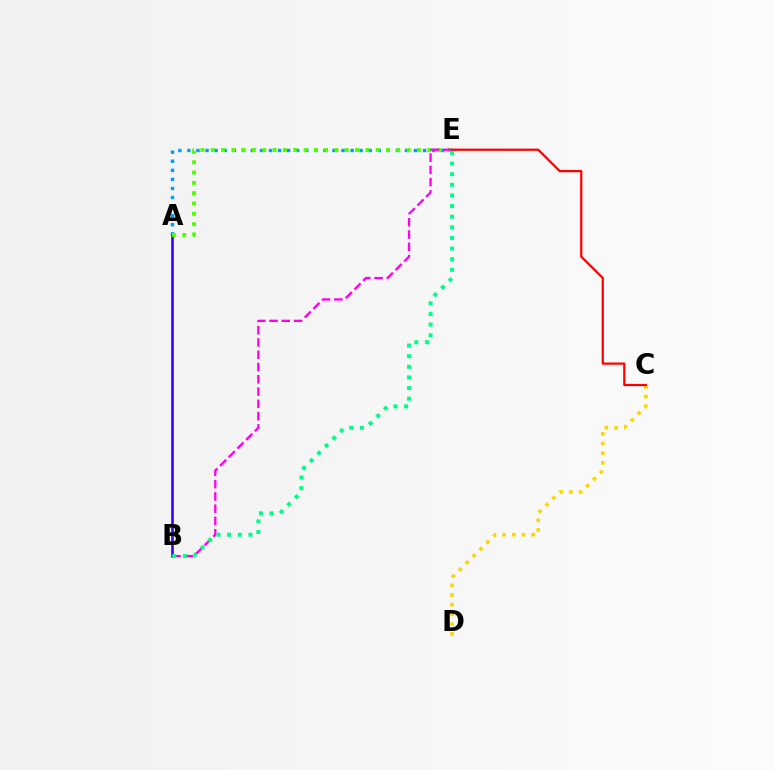{('A', 'E'): [{'color': '#009eff', 'line_style': 'dotted', 'thickness': 2.46}, {'color': '#4fff00', 'line_style': 'dotted', 'thickness': 2.8}], ('A', 'B'): [{'color': '#3700ff', 'line_style': 'solid', 'thickness': 1.88}], ('C', 'D'): [{'color': '#ffd500', 'line_style': 'dotted', 'thickness': 2.63}], ('C', 'E'): [{'color': '#ff0000', 'line_style': 'solid', 'thickness': 1.6}], ('B', 'E'): [{'color': '#ff00ed', 'line_style': 'dashed', 'thickness': 1.67}, {'color': '#00ff86', 'line_style': 'dotted', 'thickness': 2.89}]}